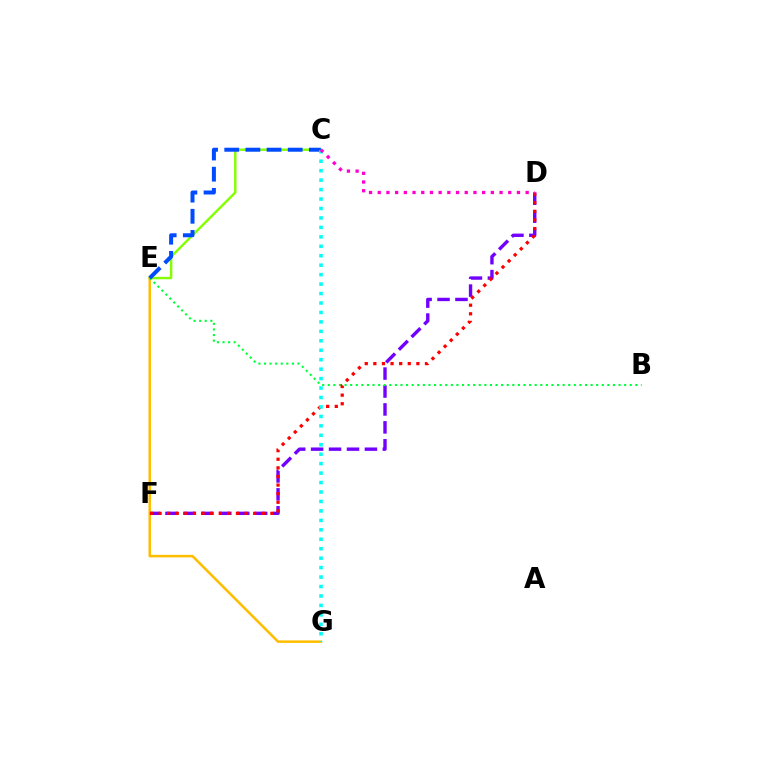{('D', 'F'): [{'color': '#7200ff', 'line_style': 'dashed', 'thickness': 2.44}, {'color': '#ff0000', 'line_style': 'dotted', 'thickness': 2.34}], ('C', 'E'): [{'color': '#84ff00', 'line_style': 'solid', 'thickness': 1.75}, {'color': '#004bff', 'line_style': 'dashed', 'thickness': 2.87}], ('E', 'G'): [{'color': '#ffbd00', 'line_style': 'solid', 'thickness': 1.81}], ('B', 'E'): [{'color': '#00ff39', 'line_style': 'dotted', 'thickness': 1.52}], ('C', 'G'): [{'color': '#00fff6', 'line_style': 'dotted', 'thickness': 2.57}], ('C', 'D'): [{'color': '#ff00cf', 'line_style': 'dotted', 'thickness': 2.36}]}